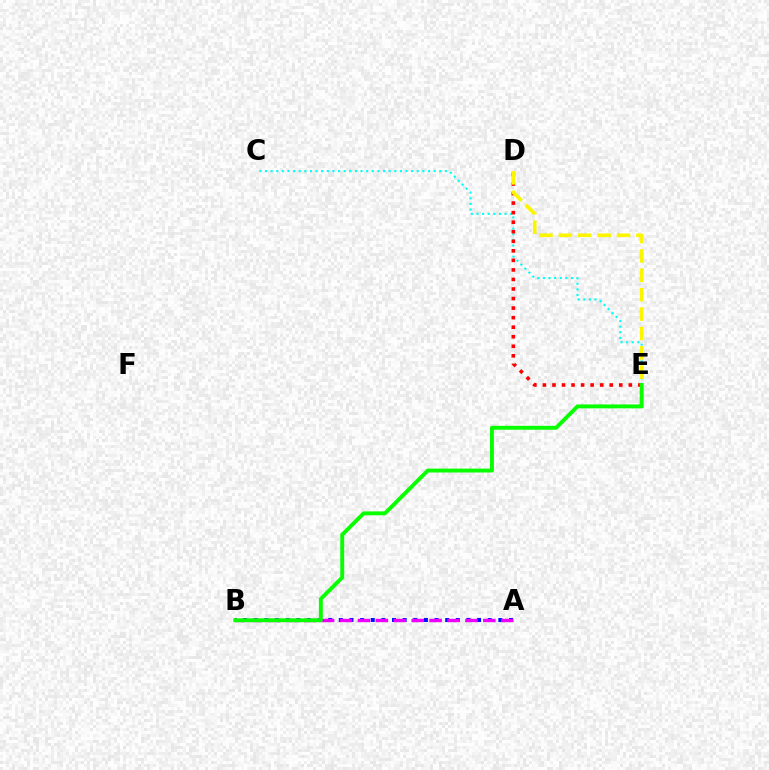{('A', 'B'): [{'color': '#0010ff', 'line_style': 'dotted', 'thickness': 2.89}, {'color': '#ee00ff', 'line_style': 'dashed', 'thickness': 2.43}], ('C', 'E'): [{'color': '#00fff6', 'line_style': 'dotted', 'thickness': 1.53}], ('D', 'E'): [{'color': '#ff0000', 'line_style': 'dotted', 'thickness': 2.59}, {'color': '#fcf500', 'line_style': 'dashed', 'thickness': 2.63}], ('B', 'E'): [{'color': '#08ff00', 'line_style': 'solid', 'thickness': 2.81}]}